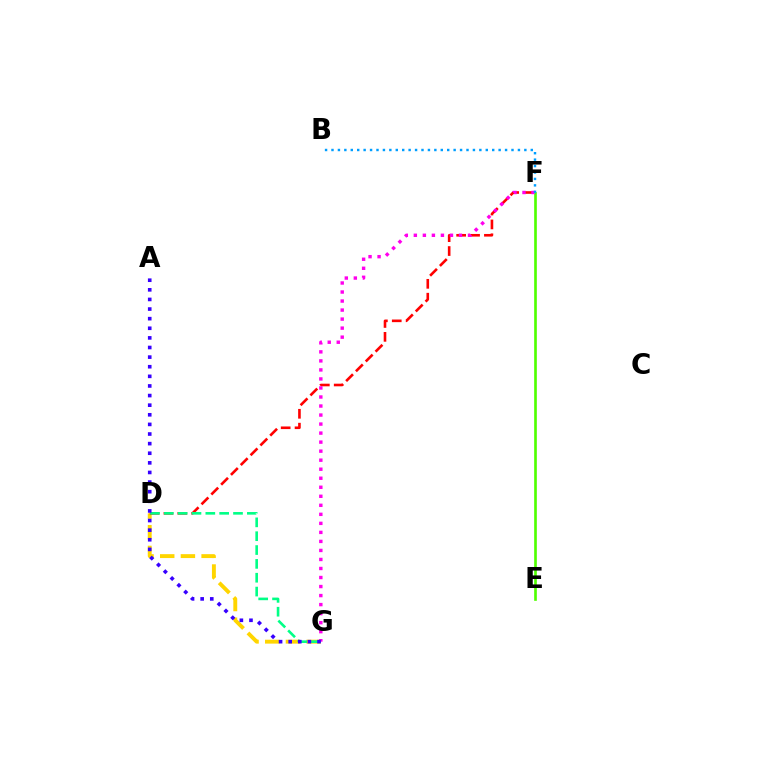{('D', 'G'): [{'color': '#ffd500', 'line_style': 'dashed', 'thickness': 2.81}, {'color': '#00ff86', 'line_style': 'dashed', 'thickness': 1.88}], ('D', 'F'): [{'color': '#ff0000', 'line_style': 'dashed', 'thickness': 1.89}], ('E', 'F'): [{'color': '#4fff00', 'line_style': 'solid', 'thickness': 1.91}], ('F', 'G'): [{'color': '#ff00ed', 'line_style': 'dotted', 'thickness': 2.45}], ('B', 'F'): [{'color': '#009eff', 'line_style': 'dotted', 'thickness': 1.75}], ('A', 'G'): [{'color': '#3700ff', 'line_style': 'dotted', 'thickness': 2.61}]}